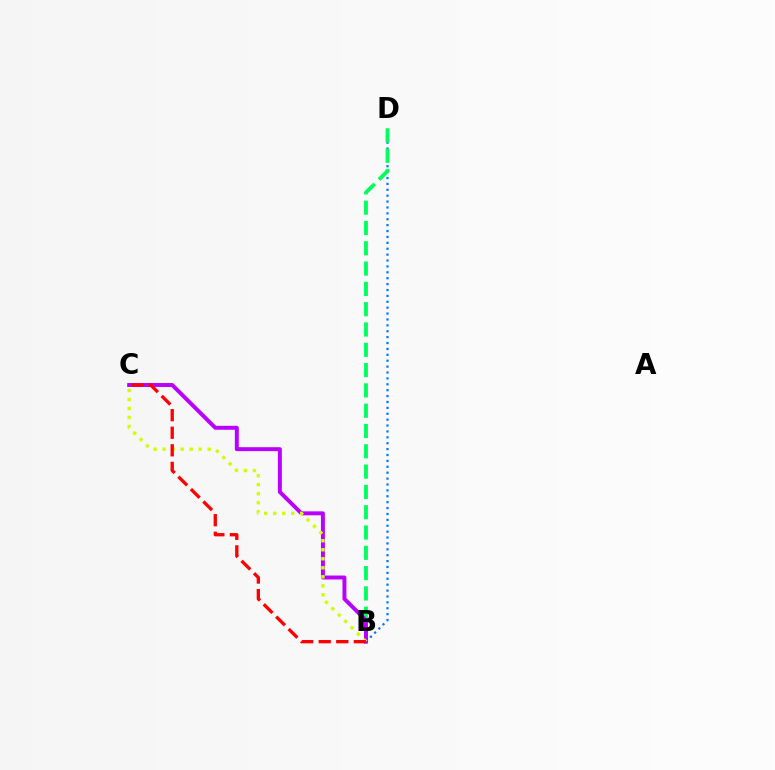{('B', 'D'): [{'color': '#0074ff', 'line_style': 'dotted', 'thickness': 1.6}, {'color': '#00ff5c', 'line_style': 'dashed', 'thickness': 2.76}], ('B', 'C'): [{'color': '#b900ff', 'line_style': 'solid', 'thickness': 2.84}, {'color': '#d1ff00', 'line_style': 'dotted', 'thickness': 2.45}, {'color': '#ff0000', 'line_style': 'dashed', 'thickness': 2.39}]}